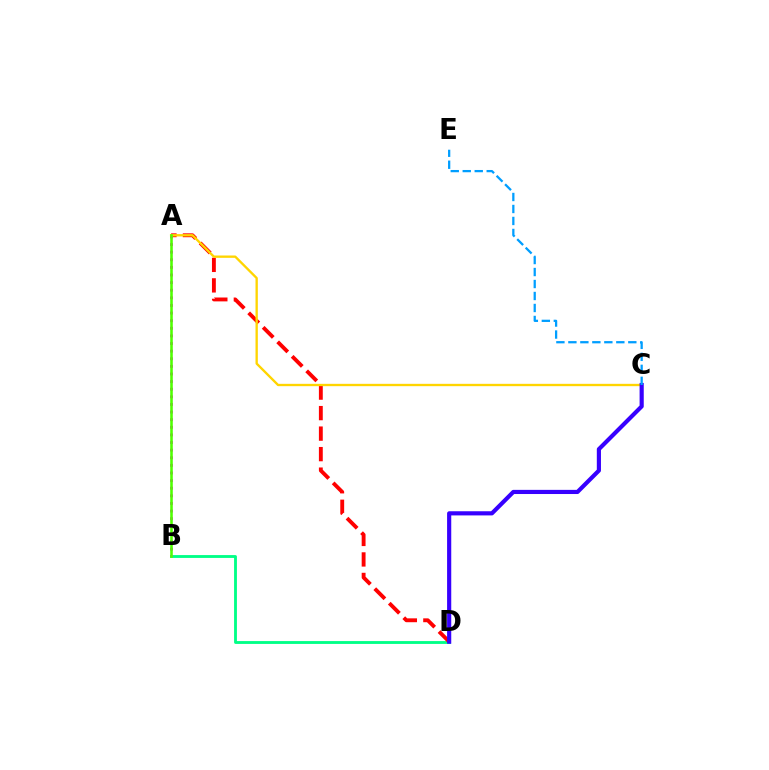{('B', 'D'): [{'color': '#00ff86', 'line_style': 'solid', 'thickness': 2.05}], ('A', 'D'): [{'color': '#ff0000', 'line_style': 'dashed', 'thickness': 2.79}], ('A', 'B'): [{'color': '#ff00ed', 'line_style': 'dotted', 'thickness': 2.07}, {'color': '#4fff00', 'line_style': 'solid', 'thickness': 1.85}], ('A', 'C'): [{'color': '#ffd500', 'line_style': 'solid', 'thickness': 1.68}], ('C', 'D'): [{'color': '#3700ff', 'line_style': 'solid', 'thickness': 2.99}], ('C', 'E'): [{'color': '#009eff', 'line_style': 'dashed', 'thickness': 1.63}]}